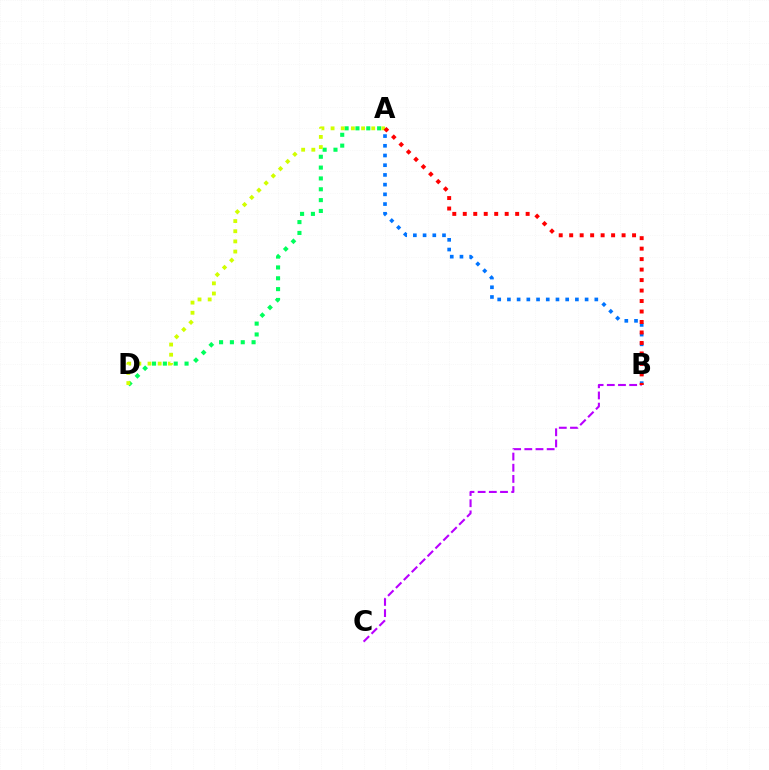{('A', 'B'): [{'color': '#0074ff', 'line_style': 'dotted', 'thickness': 2.64}, {'color': '#ff0000', 'line_style': 'dotted', 'thickness': 2.85}], ('A', 'D'): [{'color': '#00ff5c', 'line_style': 'dotted', 'thickness': 2.95}, {'color': '#d1ff00', 'line_style': 'dotted', 'thickness': 2.76}], ('B', 'C'): [{'color': '#b900ff', 'line_style': 'dashed', 'thickness': 1.52}]}